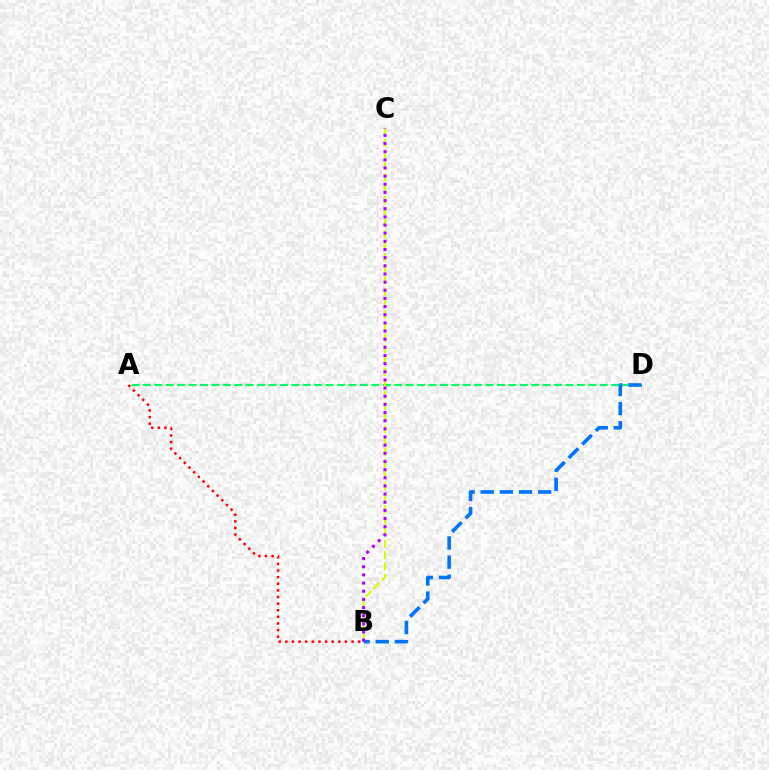{('A', 'D'): [{'color': '#00ff5c', 'line_style': 'dashed', 'thickness': 1.55}], ('A', 'B'): [{'color': '#ff0000', 'line_style': 'dotted', 'thickness': 1.8}], ('B', 'C'): [{'color': '#d1ff00', 'line_style': 'dashed', 'thickness': 1.55}, {'color': '#b900ff', 'line_style': 'dotted', 'thickness': 2.22}], ('B', 'D'): [{'color': '#0074ff', 'line_style': 'dashed', 'thickness': 2.6}]}